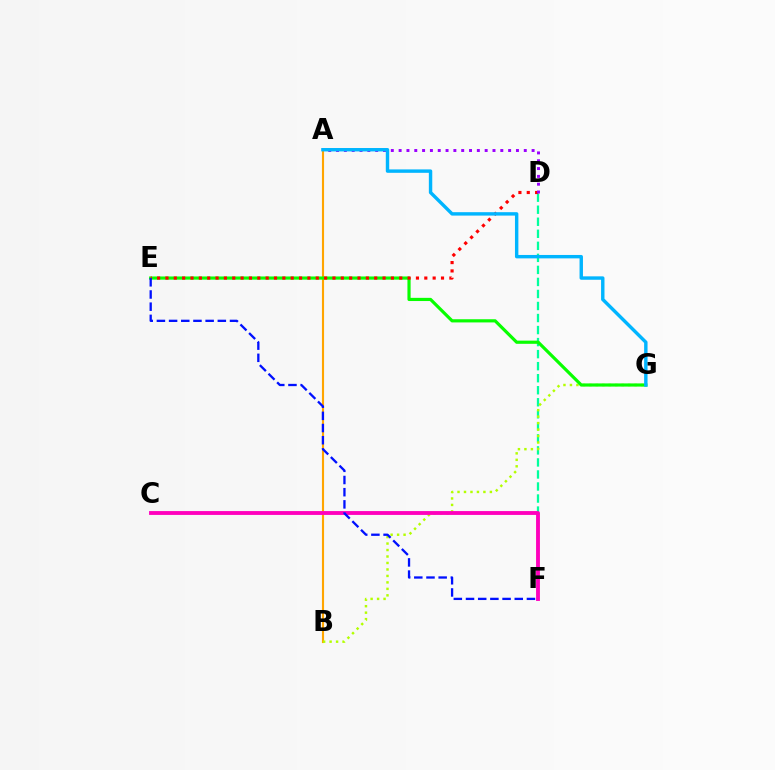{('A', 'B'): [{'color': '#ffa500', 'line_style': 'solid', 'thickness': 1.53}], ('D', 'F'): [{'color': '#00ff9d', 'line_style': 'dashed', 'thickness': 1.63}], ('B', 'G'): [{'color': '#b3ff00', 'line_style': 'dotted', 'thickness': 1.76}], ('C', 'F'): [{'color': '#ff00bd', 'line_style': 'solid', 'thickness': 2.77}], ('E', 'G'): [{'color': '#08ff00', 'line_style': 'solid', 'thickness': 2.29}], ('D', 'E'): [{'color': '#ff0000', 'line_style': 'dotted', 'thickness': 2.27}], ('E', 'F'): [{'color': '#0010ff', 'line_style': 'dashed', 'thickness': 1.66}], ('A', 'D'): [{'color': '#9b00ff', 'line_style': 'dotted', 'thickness': 2.13}], ('A', 'G'): [{'color': '#00b5ff', 'line_style': 'solid', 'thickness': 2.46}]}